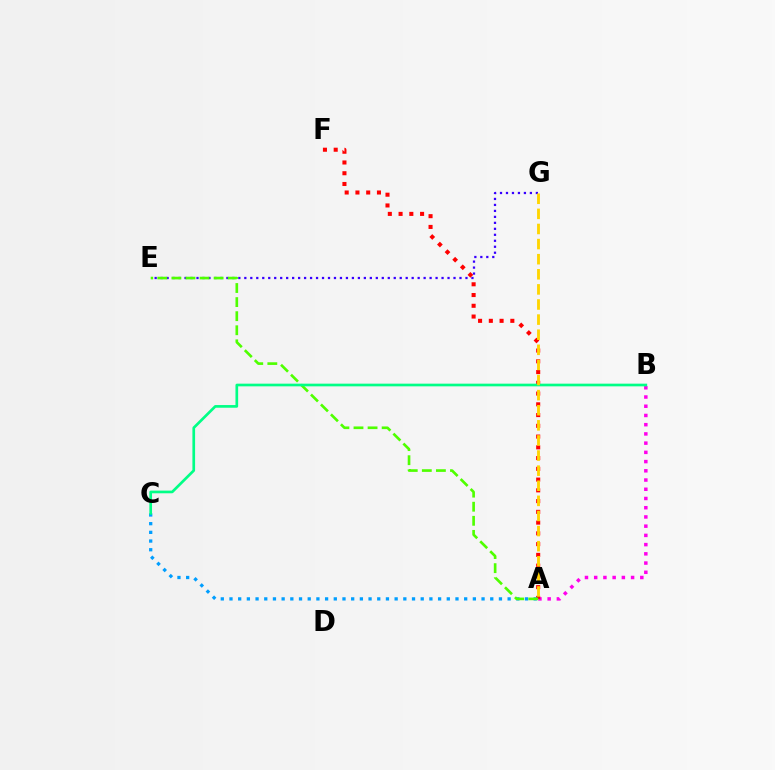{('E', 'G'): [{'color': '#3700ff', 'line_style': 'dotted', 'thickness': 1.62}], ('A', 'B'): [{'color': '#ff00ed', 'line_style': 'dotted', 'thickness': 2.51}], ('A', 'F'): [{'color': '#ff0000', 'line_style': 'dotted', 'thickness': 2.92}], ('A', 'C'): [{'color': '#009eff', 'line_style': 'dotted', 'thickness': 2.36}], ('A', 'E'): [{'color': '#4fff00', 'line_style': 'dashed', 'thickness': 1.91}], ('B', 'C'): [{'color': '#00ff86', 'line_style': 'solid', 'thickness': 1.93}], ('A', 'G'): [{'color': '#ffd500', 'line_style': 'dashed', 'thickness': 2.05}]}